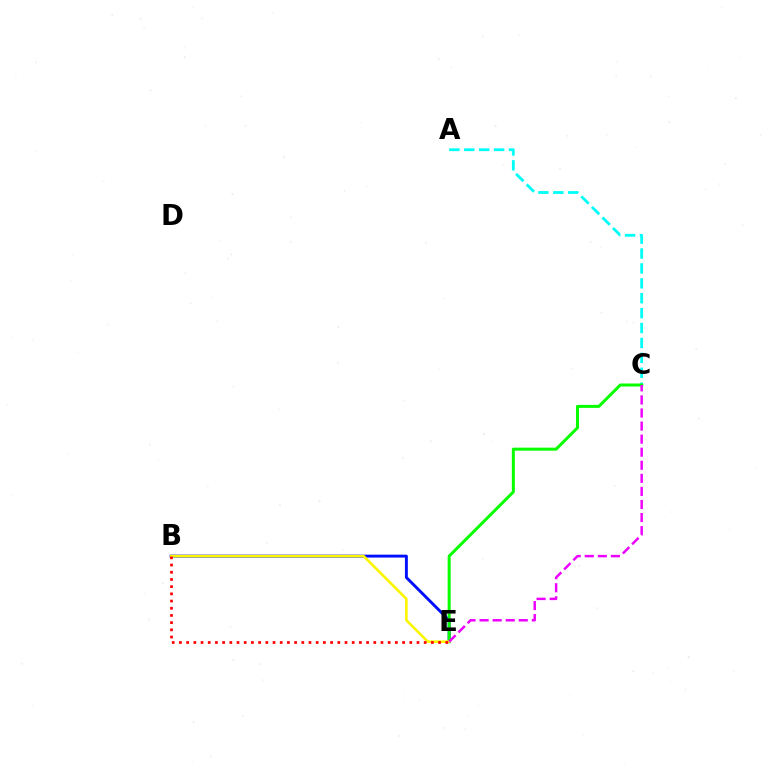{('A', 'C'): [{'color': '#00fff6', 'line_style': 'dashed', 'thickness': 2.03}], ('B', 'E'): [{'color': '#0010ff', 'line_style': 'solid', 'thickness': 2.1}, {'color': '#fcf500', 'line_style': 'solid', 'thickness': 1.88}, {'color': '#ff0000', 'line_style': 'dotted', 'thickness': 1.96}], ('C', 'E'): [{'color': '#08ff00', 'line_style': 'solid', 'thickness': 2.17}, {'color': '#ee00ff', 'line_style': 'dashed', 'thickness': 1.78}]}